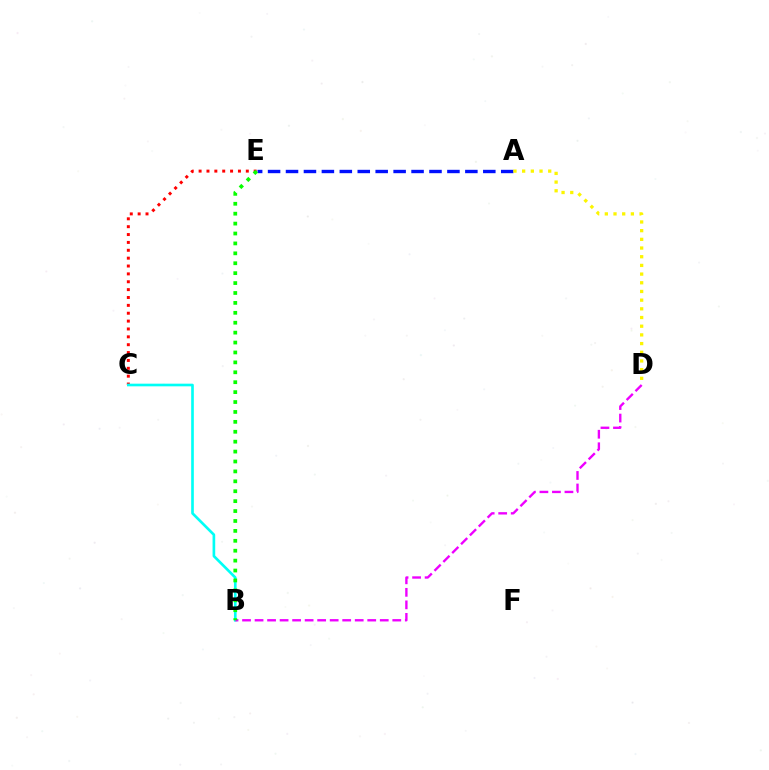{('C', 'E'): [{'color': '#ff0000', 'line_style': 'dotted', 'thickness': 2.14}], ('A', 'E'): [{'color': '#0010ff', 'line_style': 'dashed', 'thickness': 2.44}], ('B', 'C'): [{'color': '#00fff6', 'line_style': 'solid', 'thickness': 1.92}], ('B', 'D'): [{'color': '#ee00ff', 'line_style': 'dashed', 'thickness': 1.7}], ('B', 'E'): [{'color': '#08ff00', 'line_style': 'dotted', 'thickness': 2.69}], ('A', 'D'): [{'color': '#fcf500', 'line_style': 'dotted', 'thickness': 2.36}]}